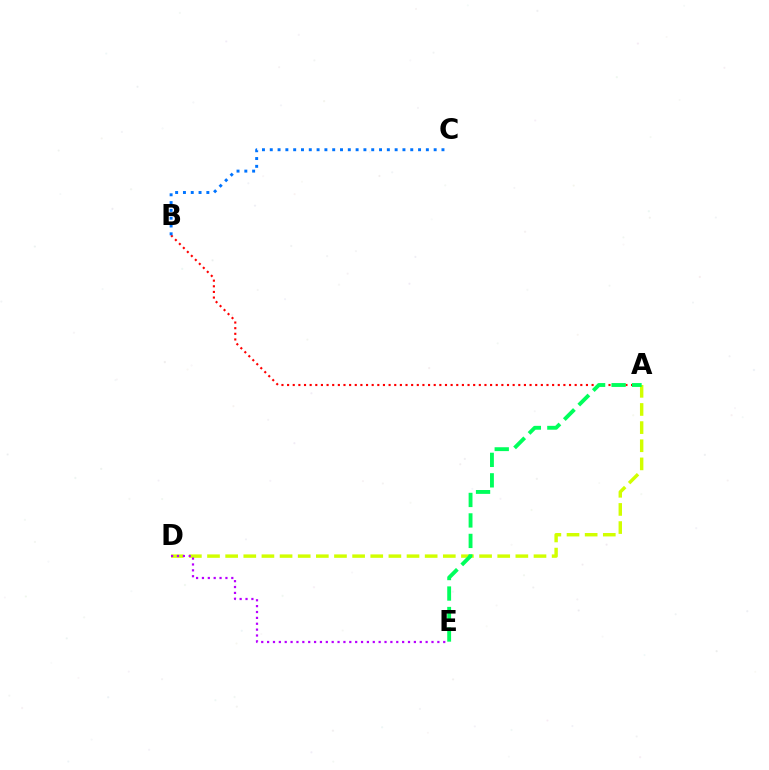{('A', 'B'): [{'color': '#ff0000', 'line_style': 'dotted', 'thickness': 1.53}], ('B', 'C'): [{'color': '#0074ff', 'line_style': 'dotted', 'thickness': 2.12}], ('A', 'D'): [{'color': '#d1ff00', 'line_style': 'dashed', 'thickness': 2.46}], ('A', 'E'): [{'color': '#00ff5c', 'line_style': 'dashed', 'thickness': 2.78}], ('D', 'E'): [{'color': '#b900ff', 'line_style': 'dotted', 'thickness': 1.6}]}